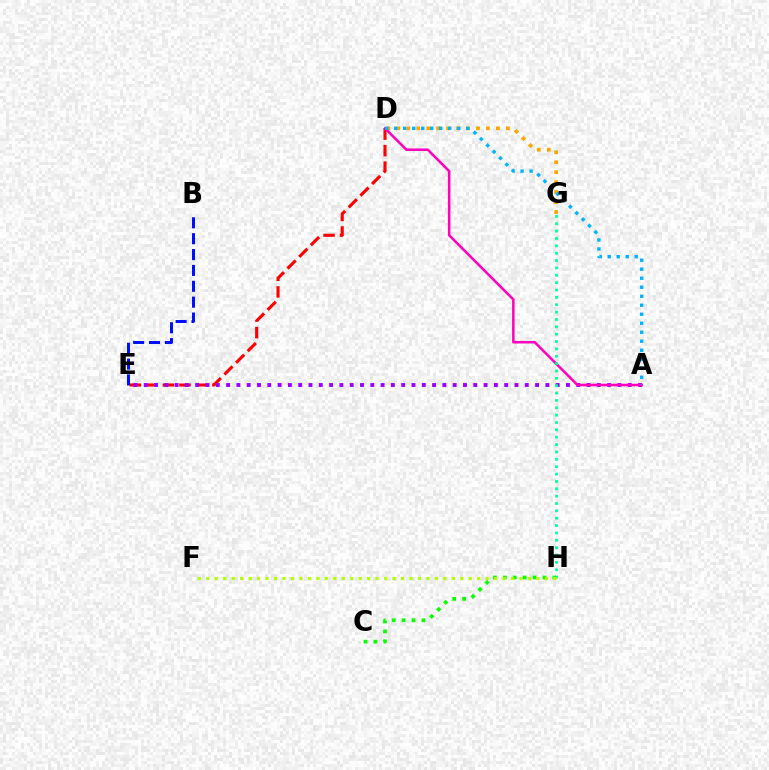{('D', 'E'): [{'color': '#ff0000', 'line_style': 'dashed', 'thickness': 2.24}], ('A', 'E'): [{'color': '#9b00ff', 'line_style': 'dotted', 'thickness': 2.8}], ('D', 'G'): [{'color': '#ffa500', 'line_style': 'dotted', 'thickness': 2.7}], ('A', 'D'): [{'color': '#ff00bd', 'line_style': 'solid', 'thickness': 1.82}, {'color': '#00b5ff', 'line_style': 'dotted', 'thickness': 2.45}], ('B', 'E'): [{'color': '#0010ff', 'line_style': 'dashed', 'thickness': 2.16}], ('G', 'H'): [{'color': '#00ff9d', 'line_style': 'dotted', 'thickness': 2.0}], ('C', 'H'): [{'color': '#08ff00', 'line_style': 'dotted', 'thickness': 2.69}], ('F', 'H'): [{'color': '#b3ff00', 'line_style': 'dotted', 'thickness': 2.3}]}